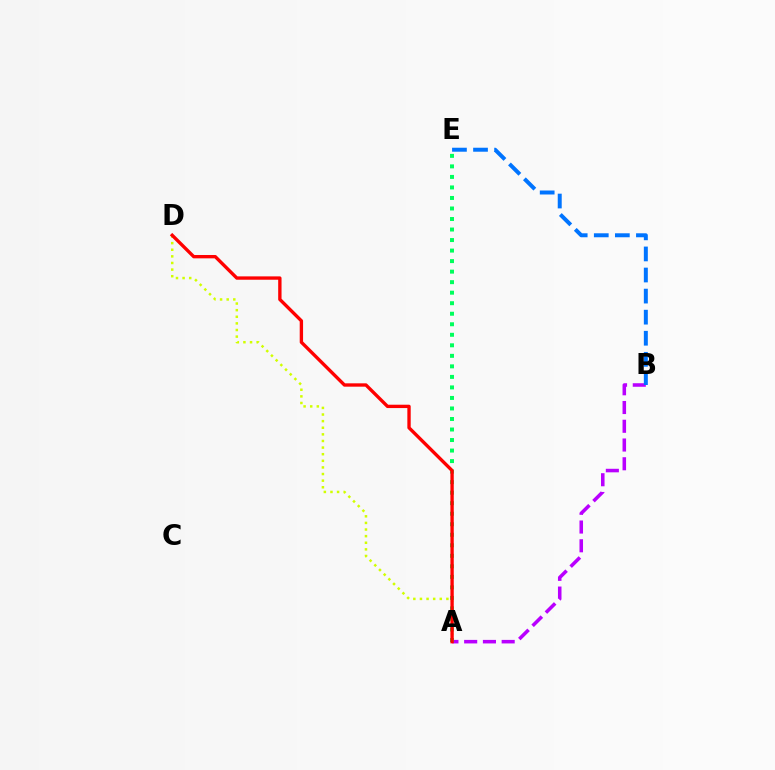{('A', 'B'): [{'color': '#b900ff', 'line_style': 'dashed', 'thickness': 2.55}], ('A', 'D'): [{'color': '#d1ff00', 'line_style': 'dotted', 'thickness': 1.8}, {'color': '#ff0000', 'line_style': 'solid', 'thickness': 2.41}], ('B', 'E'): [{'color': '#0074ff', 'line_style': 'dashed', 'thickness': 2.86}], ('A', 'E'): [{'color': '#00ff5c', 'line_style': 'dotted', 'thickness': 2.86}]}